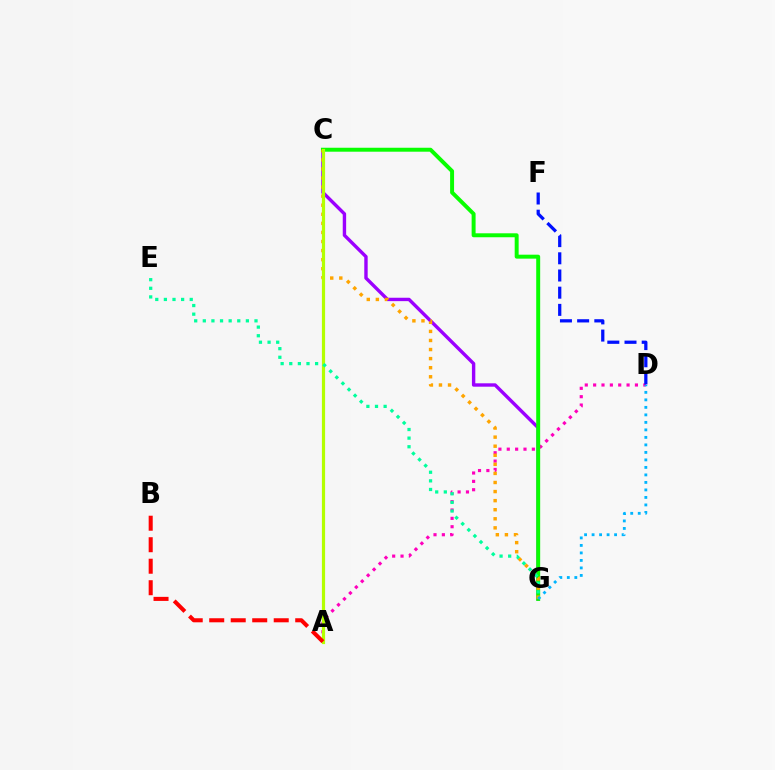{('C', 'G'): [{'color': '#9b00ff', 'line_style': 'solid', 'thickness': 2.44}, {'color': '#08ff00', 'line_style': 'solid', 'thickness': 2.85}, {'color': '#ffa500', 'line_style': 'dotted', 'thickness': 2.47}], ('A', 'D'): [{'color': '#ff00bd', 'line_style': 'dotted', 'thickness': 2.27}], ('D', 'G'): [{'color': '#00b5ff', 'line_style': 'dotted', 'thickness': 2.04}], ('D', 'F'): [{'color': '#0010ff', 'line_style': 'dashed', 'thickness': 2.34}], ('A', 'C'): [{'color': '#b3ff00', 'line_style': 'solid', 'thickness': 2.3}], ('A', 'B'): [{'color': '#ff0000', 'line_style': 'dashed', 'thickness': 2.92}], ('E', 'G'): [{'color': '#00ff9d', 'line_style': 'dotted', 'thickness': 2.34}]}